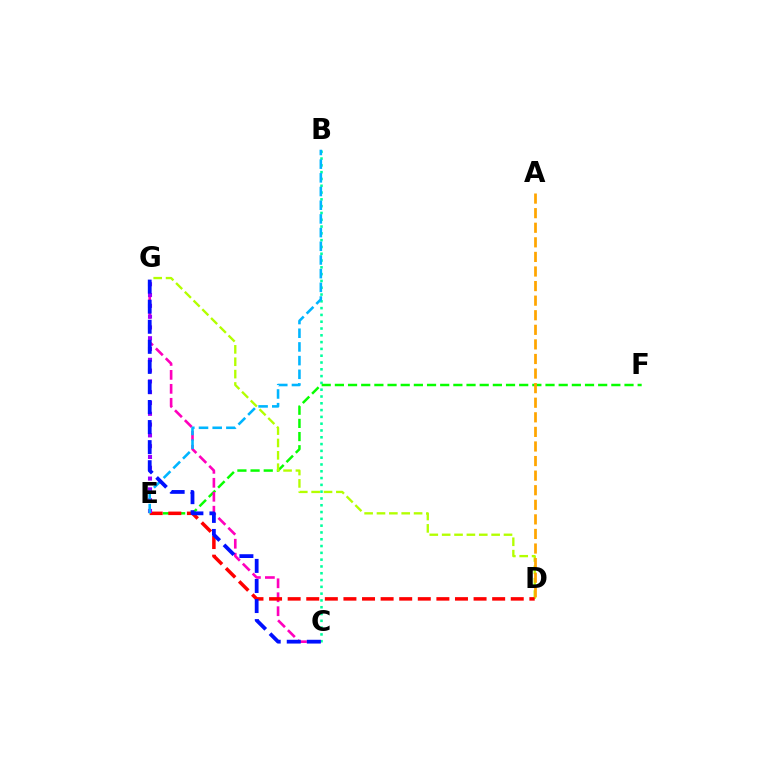{('B', 'C'): [{'color': '#00ff9d', 'line_style': 'dotted', 'thickness': 1.85}], ('E', 'F'): [{'color': '#08ff00', 'line_style': 'dashed', 'thickness': 1.79}], ('C', 'G'): [{'color': '#ff00bd', 'line_style': 'dashed', 'thickness': 1.9}, {'color': '#0010ff', 'line_style': 'dashed', 'thickness': 2.73}], ('D', 'G'): [{'color': '#b3ff00', 'line_style': 'dashed', 'thickness': 1.68}], ('D', 'E'): [{'color': '#ff0000', 'line_style': 'dashed', 'thickness': 2.53}], ('A', 'D'): [{'color': '#ffa500', 'line_style': 'dashed', 'thickness': 1.98}], ('E', 'G'): [{'color': '#9b00ff', 'line_style': 'dotted', 'thickness': 2.93}], ('B', 'E'): [{'color': '#00b5ff', 'line_style': 'dashed', 'thickness': 1.86}]}